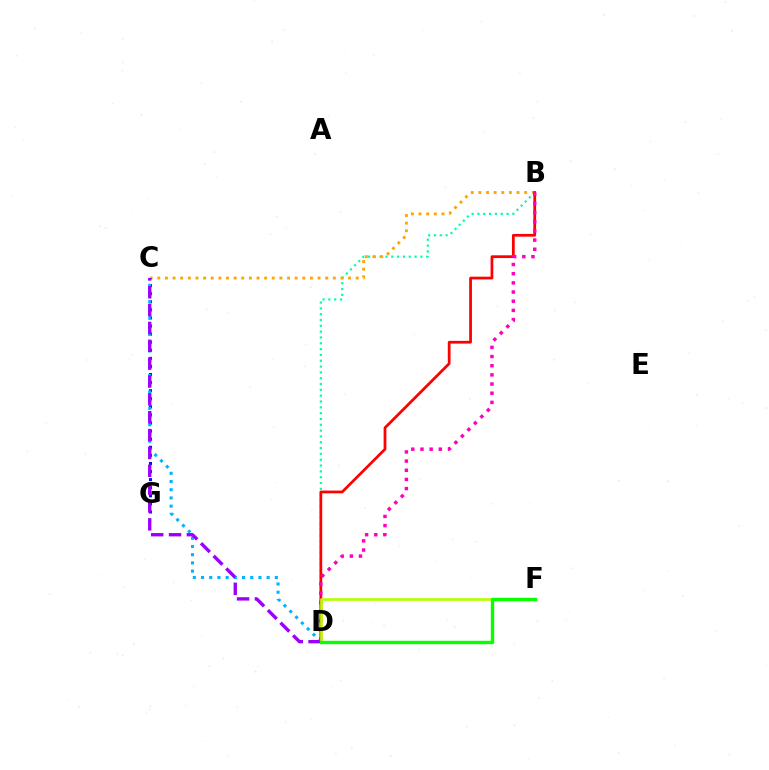{('B', 'D'): [{'color': '#00ff9d', 'line_style': 'dotted', 'thickness': 1.58}, {'color': '#ff0000', 'line_style': 'solid', 'thickness': 1.98}, {'color': '#ff00bd', 'line_style': 'dotted', 'thickness': 2.49}], ('B', 'C'): [{'color': '#ffa500', 'line_style': 'dotted', 'thickness': 2.07}], ('C', 'G'): [{'color': '#0010ff', 'line_style': 'dotted', 'thickness': 2.2}], ('C', 'D'): [{'color': '#00b5ff', 'line_style': 'dotted', 'thickness': 2.23}, {'color': '#9b00ff', 'line_style': 'dashed', 'thickness': 2.43}], ('D', 'F'): [{'color': '#b3ff00', 'line_style': 'solid', 'thickness': 1.91}, {'color': '#08ff00', 'line_style': 'solid', 'thickness': 2.44}]}